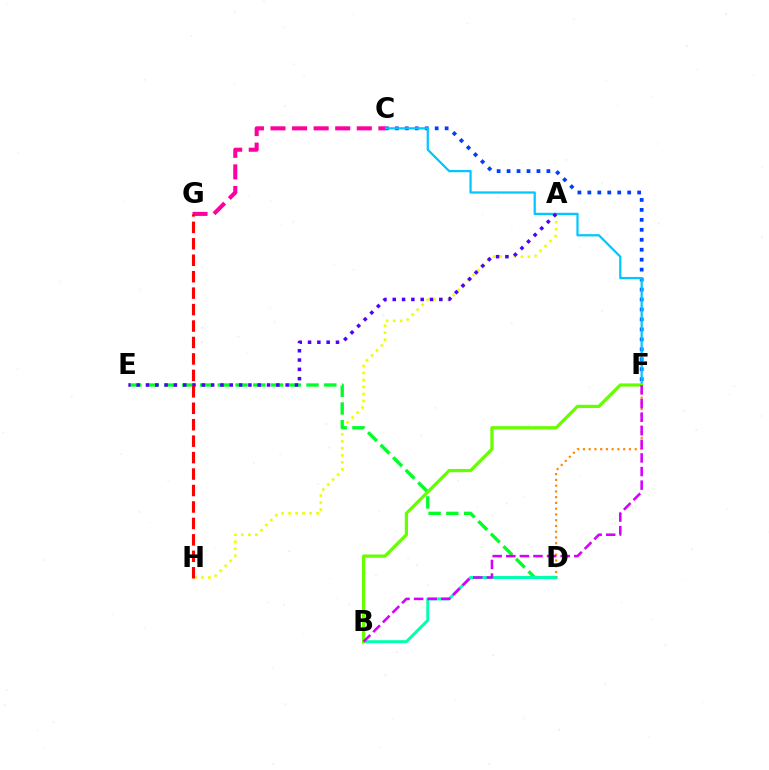{('A', 'H'): [{'color': '#eeff00', 'line_style': 'dotted', 'thickness': 1.91}], ('D', 'E'): [{'color': '#00ff27', 'line_style': 'dashed', 'thickness': 2.41}], ('B', 'D'): [{'color': '#00ffaf', 'line_style': 'solid', 'thickness': 2.14}], ('C', 'F'): [{'color': '#003fff', 'line_style': 'dotted', 'thickness': 2.71}, {'color': '#00c7ff', 'line_style': 'solid', 'thickness': 1.61}], ('D', 'F'): [{'color': '#ff8800', 'line_style': 'dotted', 'thickness': 1.56}], ('C', 'G'): [{'color': '#ff00a0', 'line_style': 'dashed', 'thickness': 2.93}], ('A', 'E'): [{'color': '#4f00ff', 'line_style': 'dotted', 'thickness': 2.53}], ('B', 'F'): [{'color': '#66ff00', 'line_style': 'solid', 'thickness': 2.31}, {'color': '#d600ff', 'line_style': 'dashed', 'thickness': 1.85}], ('G', 'H'): [{'color': '#ff0000', 'line_style': 'dashed', 'thickness': 2.23}]}